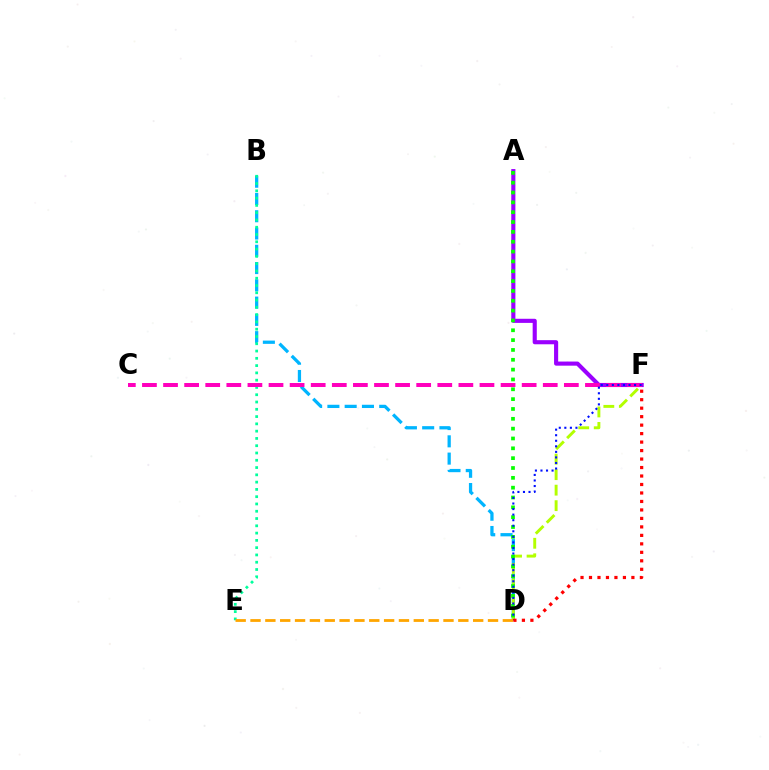{('B', 'D'): [{'color': '#00b5ff', 'line_style': 'dashed', 'thickness': 2.35}], ('D', 'F'): [{'color': '#b3ff00', 'line_style': 'dashed', 'thickness': 2.11}, {'color': '#0010ff', 'line_style': 'dotted', 'thickness': 1.51}, {'color': '#ff0000', 'line_style': 'dotted', 'thickness': 2.3}], ('A', 'F'): [{'color': '#9b00ff', 'line_style': 'solid', 'thickness': 2.96}], ('B', 'E'): [{'color': '#00ff9d', 'line_style': 'dotted', 'thickness': 1.98}], ('C', 'F'): [{'color': '#ff00bd', 'line_style': 'dashed', 'thickness': 2.87}], ('A', 'D'): [{'color': '#08ff00', 'line_style': 'dotted', 'thickness': 2.67}], ('D', 'E'): [{'color': '#ffa500', 'line_style': 'dashed', 'thickness': 2.02}]}